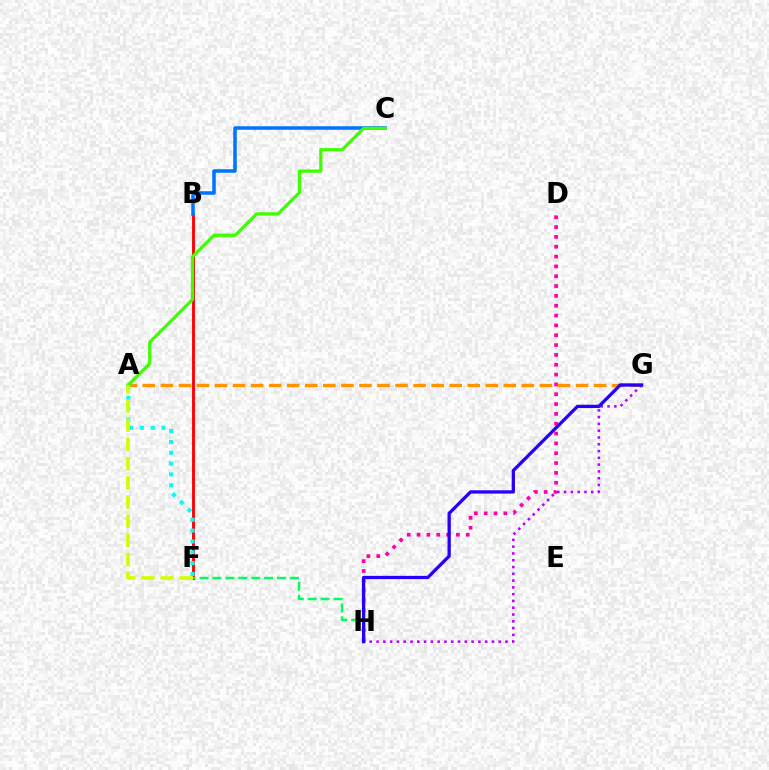{('D', 'H'): [{'color': '#ff00ac', 'line_style': 'dotted', 'thickness': 2.67}], ('A', 'G'): [{'color': '#ff9400', 'line_style': 'dashed', 'thickness': 2.45}], ('G', 'H'): [{'color': '#b900ff', 'line_style': 'dotted', 'thickness': 1.84}, {'color': '#2500ff', 'line_style': 'solid', 'thickness': 2.37}], ('B', 'F'): [{'color': '#ff0000', 'line_style': 'solid', 'thickness': 2.08}], ('A', 'F'): [{'color': '#00fff6', 'line_style': 'dotted', 'thickness': 2.95}, {'color': '#d1ff00', 'line_style': 'dashed', 'thickness': 2.61}], ('F', 'H'): [{'color': '#00ff5c', 'line_style': 'dashed', 'thickness': 1.75}], ('B', 'C'): [{'color': '#0074ff', 'line_style': 'solid', 'thickness': 2.53}], ('A', 'C'): [{'color': '#3dff00', 'line_style': 'solid', 'thickness': 2.31}]}